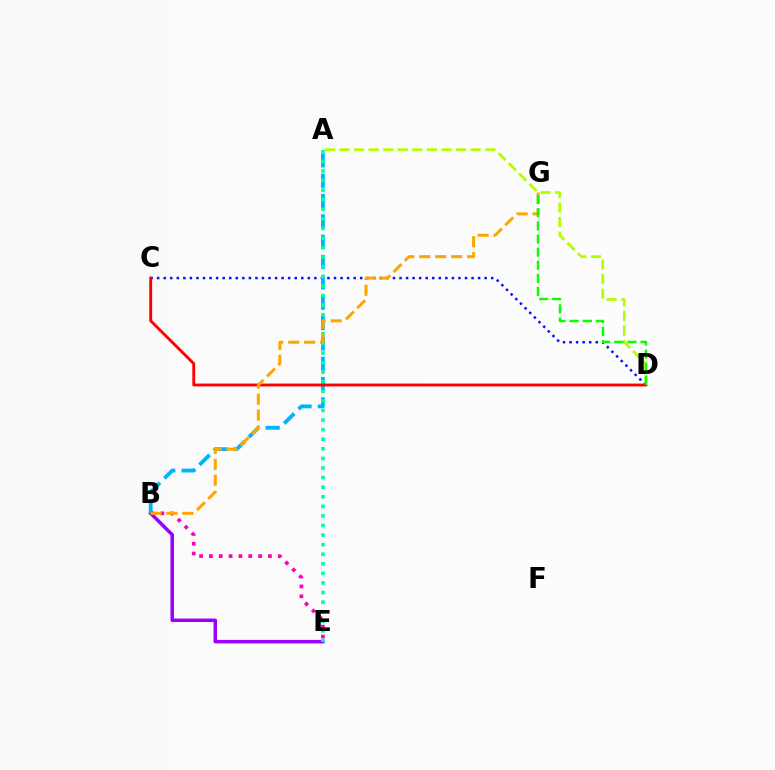{('A', 'D'): [{'color': '#b3ff00', 'line_style': 'dashed', 'thickness': 1.98}], ('B', 'E'): [{'color': '#9b00ff', 'line_style': 'solid', 'thickness': 2.52}, {'color': '#ff00bd', 'line_style': 'dotted', 'thickness': 2.67}], ('C', 'D'): [{'color': '#0010ff', 'line_style': 'dotted', 'thickness': 1.78}, {'color': '#ff0000', 'line_style': 'solid', 'thickness': 2.05}], ('A', 'B'): [{'color': '#00b5ff', 'line_style': 'dashed', 'thickness': 2.76}], ('A', 'E'): [{'color': '#00ff9d', 'line_style': 'dotted', 'thickness': 2.6}], ('B', 'G'): [{'color': '#ffa500', 'line_style': 'dashed', 'thickness': 2.17}], ('D', 'G'): [{'color': '#08ff00', 'line_style': 'dashed', 'thickness': 1.78}]}